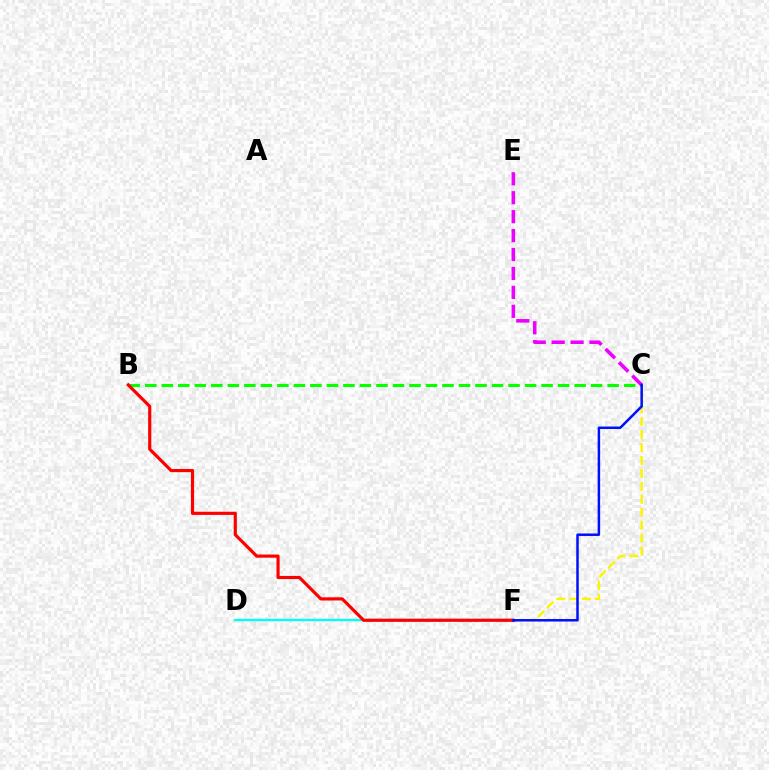{('D', 'F'): [{'color': '#00fff6', 'line_style': 'solid', 'thickness': 1.67}], ('C', 'F'): [{'color': '#fcf500', 'line_style': 'dashed', 'thickness': 1.76}, {'color': '#0010ff', 'line_style': 'solid', 'thickness': 1.8}], ('B', 'C'): [{'color': '#08ff00', 'line_style': 'dashed', 'thickness': 2.24}], ('C', 'E'): [{'color': '#ee00ff', 'line_style': 'dashed', 'thickness': 2.57}], ('B', 'F'): [{'color': '#ff0000', 'line_style': 'solid', 'thickness': 2.28}]}